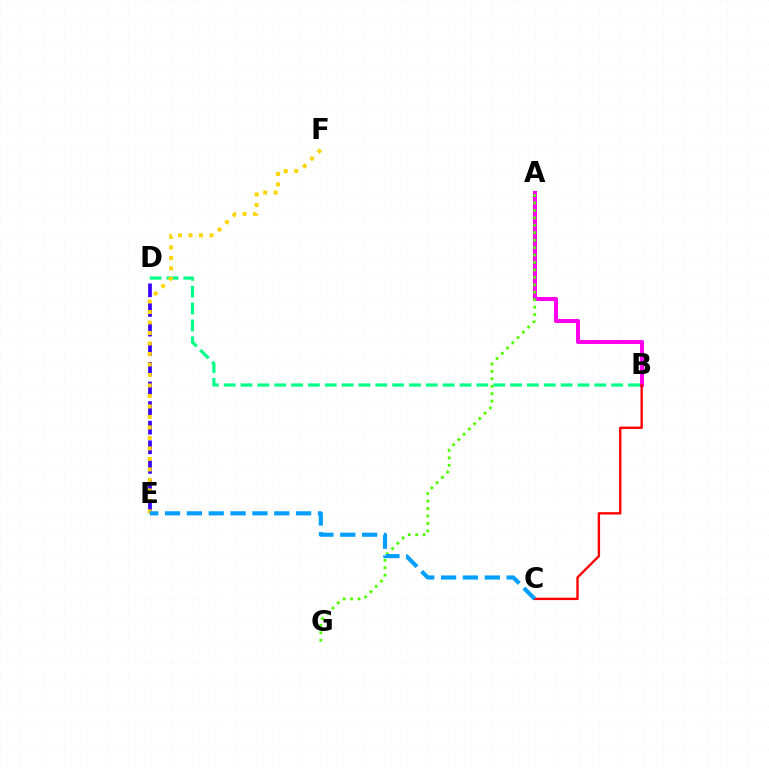{('D', 'E'): [{'color': '#3700ff', 'line_style': 'dashed', 'thickness': 2.67}], ('A', 'B'): [{'color': '#ff00ed', 'line_style': 'solid', 'thickness': 2.9}], ('A', 'G'): [{'color': '#4fff00', 'line_style': 'dotted', 'thickness': 2.02}], ('B', 'D'): [{'color': '#00ff86', 'line_style': 'dashed', 'thickness': 2.29}], ('B', 'C'): [{'color': '#ff0000', 'line_style': 'solid', 'thickness': 1.71}], ('E', 'F'): [{'color': '#ffd500', 'line_style': 'dotted', 'thickness': 2.85}], ('C', 'E'): [{'color': '#009eff', 'line_style': 'dashed', 'thickness': 2.97}]}